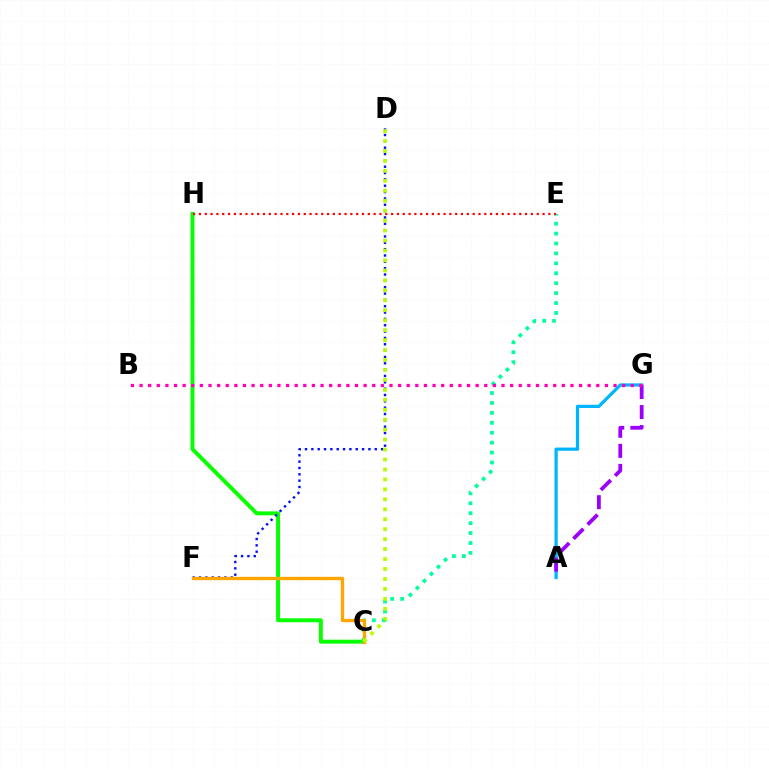{('C', 'H'): [{'color': '#08ff00', 'line_style': 'solid', 'thickness': 2.83}], ('C', 'E'): [{'color': '#00ff9d', 'line_style': 'dotted', 'thickness': 2.7}], ('D', 'F'): [{'color': '#0010ff', 'line_style': 'dotted', 'thickness': 1.72}], ('A', 'G'): [{'color': '#00b5ff', 'line_style': 'solid', 'thickness': 2.33}, {'color': '#9b00ff', 'line_style': 'dashed', 'thickness': 2.72}], ('C', 'F'): [{'color': '#ffa500', 'line_style': 'solid', 'thickness': 2.4}], ('B', 'G'): [{'color': '#ff00bd', 'line_style': 'dotted', 'thickness': 2.34}], ('E', 'H'): [{'color': '#ff0000', 'line_style': 'dotted', 'thickness': 1.58}], ('C', 'D'): [{'color': '#b3ff00', 'line_style': 'dotted', 'thickness': 2.7}]}